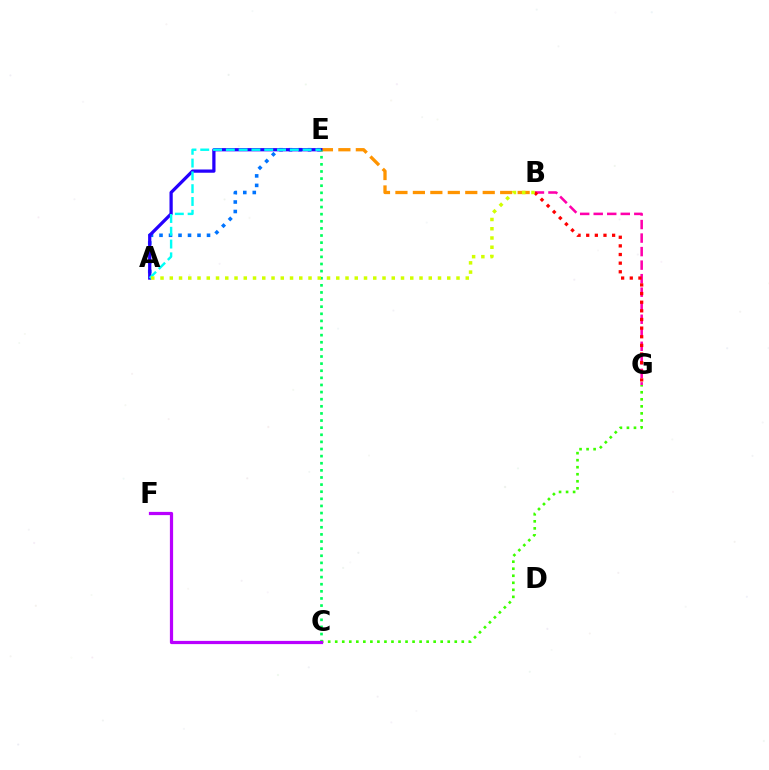{('A', 'E'): [{'color': '#0074ff', 'line_style': 'dotted', 'thickness': 2.58}, {'color': '#2500ff', 'line_style': 'solid', 'thickness': 2.34}, {'color': '#00fff6', 'line_style': 'dashed', 'thickness': 1.74}], ('B', 'G'): [{'color': '#ff00ac', 'line_style': 'dashed', 'thickness': 1.84}, {'color': '#ff0000', 'line_style': 'dotted', 'thickness': 2.35}], ('B', 'E'): [{'color': '#ff9400', 'line_style': 'dashed', 'thickness': 2.37}], ('C', 'E'): [{'color': '#00ff5c', 'line_style': 'dotted', 'thickness': 1.93}], ('A', 'B'): [{'color': '#d1ff00', 'line_style': 'dotted', 'thickness': 2.51}], ('C', 'G'): [{'color': '#3dff00', 'line_style': 'dotted', 'thickness': 1.91}], ('C', 'F'): [{'color': '#b900ff', 'line_style': 'solid', 'thickness': 2.32}]}